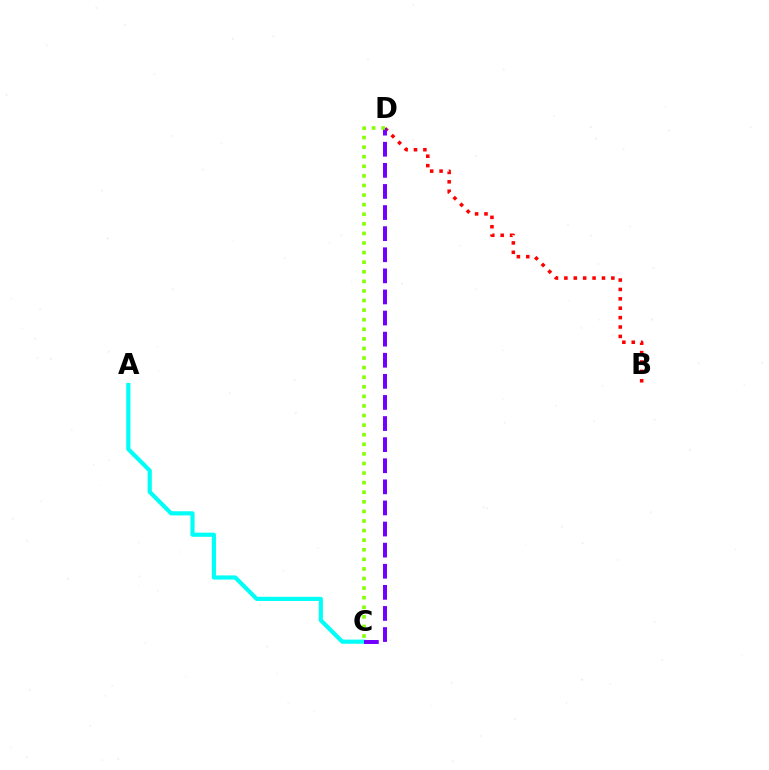{('B', 'D'): [{'color': '#ff0000', 'line_style': 'dotted', 'thickness': 2.55}], ('A', 'C'): [{'color': '#00fff6', 'line_style': 'solid', 'thickness': 2.99}], ('C', 'D'): [{'color': '#7200ff', 'line_style': 'dashed', 'thickness': 2.87}, {'color': '#84ff00', 'line_style': 'dotted', 'thickness': 2.6}]}